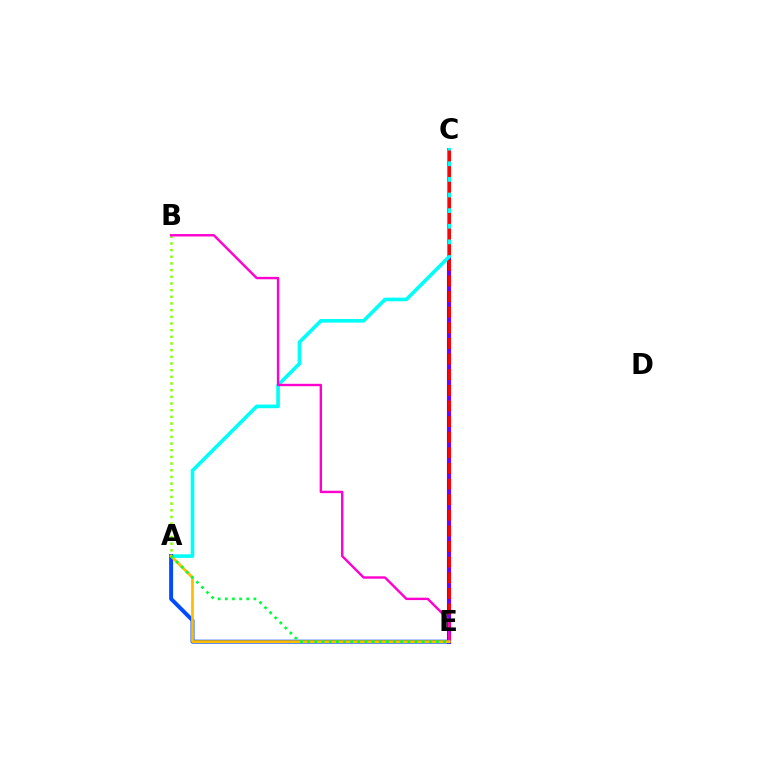{('C', 'E'): [{'color': '#7200ff', 'line_style': 'solid', 'thickness': 2.92}, {'color': '#ff0000', 'line_style': 'dashed', 'thickness': 2.12}], ('A', 'C'): [{'color': '#00fff6', 'line_style': 'solid', 'thickness': 2.61}], ('A', 'E'): [{'color': '#004bff', 'line_style': 'solid', 'thickness': 2.84}, {'color': '#ffbd00', 'line_style': 'solid', 'thickness': 2.01}, {'color': '#00ff39', 'line_style': 'dotted', 'thickness': 1.94}], ('A', 'B'): [{'color': '#84ff00', 'line_style': 'dotted', 'thickness': 1.81}], ('B', 'E'): [{'color': '#ff00cf', 'line_style': 'solid', 'thickness': 1.73}]}